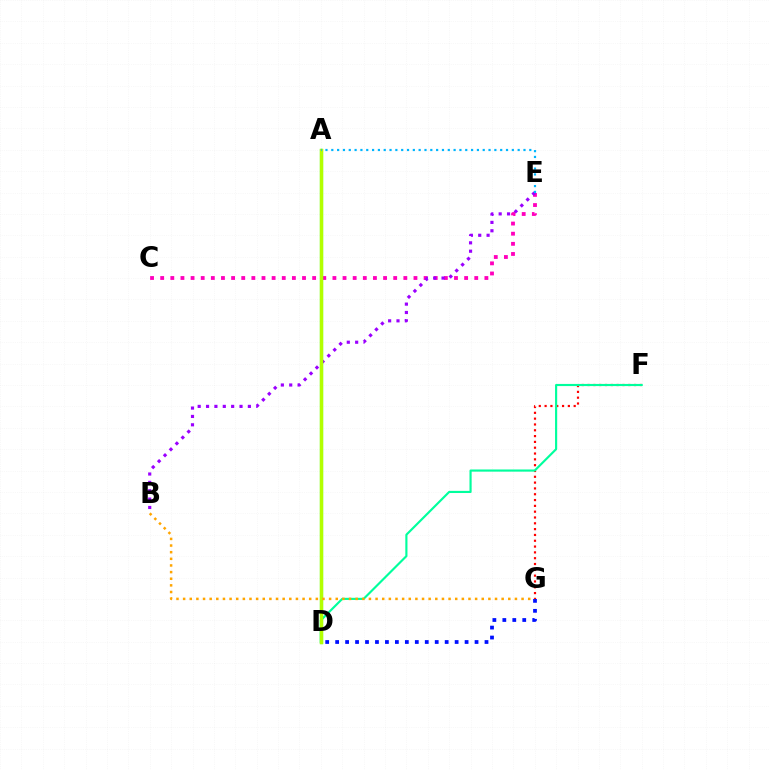{('F', 'G'): [{'color': '#ff0000', 'line_style': 'dotted', 'thickness': 1.58}], ('C', 'E'): [{'color': '#ff00bd', 'line_style': 'dotted', 'thickness': 2.75}], ('B', 'E'): [{'color': '#9b00ff', 'line_style': 'dotted', 'thickness': 2.27}], ('D', 'F'): [{'color': '#00ff9d', 'line_style': 'solid', 'thickness': 1.55}], ('A', 'D'): [{'color': '#08ff00', 'line_style': 'solid', 'thickness': 2.31}, {'color': '#b3ff00', 'line_style': 'solid', 'thickness': 2.41}], ('D', 'G'): [{'color': '#0010ff', 'line_style': 'dotted', 'thickness': 2.71}], ('B', 'G'): [{'color': '#ffa500', 'line_style': 'dotted', 'thickness': 1.8}], ('A', 'E'): [{'color': '#00b5ff', 'line_style': 'dotted', 'thickness': 1.58}]}